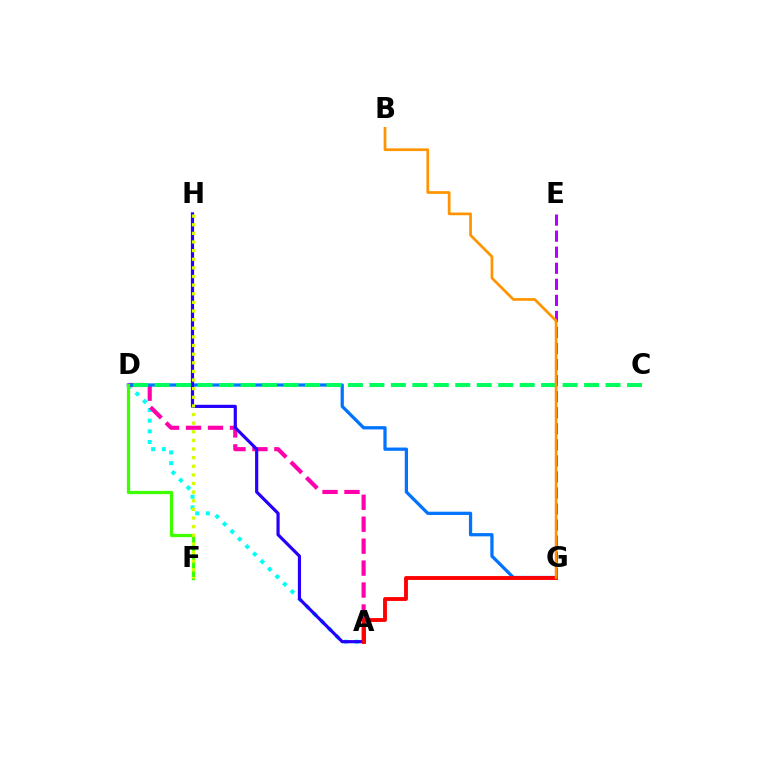{('A', 'D'): [{'color': '#00fff6', 'line_style': 'dotted', 'thickness': 2.89}, {'color': '#ff00ac', 'line_style': 'dashed', 'thickness': 2.98}], ('D', 'G'): [{'color': '#0074ff', 'line_style': 'solid', 'thickness': 2.35}], ('D', 'F'): [{'color': '#3dff00', 'line_style': 'solid', 'thickness': 2.33}], ('C', 'D'): [{'color': '#00ff5c', 'line_style': 'dashed', 'thickness': 2.92}], ('E', 'G'): [{'color': '#b900ff', 'line_style': 'dashed', 'thickness': 2.18}], ('A', 'H'): [{'color': '#2500ff', 'line_style': 'solid', 'thickness': 2.29}], ('A', 'G'): [{'color': '#ff0000', 'line_style': 'solid', 'thickness': 2.78}], ('B', 'G'): [{'color': '#ff9400', 'line_style': 'solid', 'thickness': 1.95}], ('F', 'H'): [{'color': '#d1ff00', 'line_style': 'dotted', 'thickness': 2.34}]}